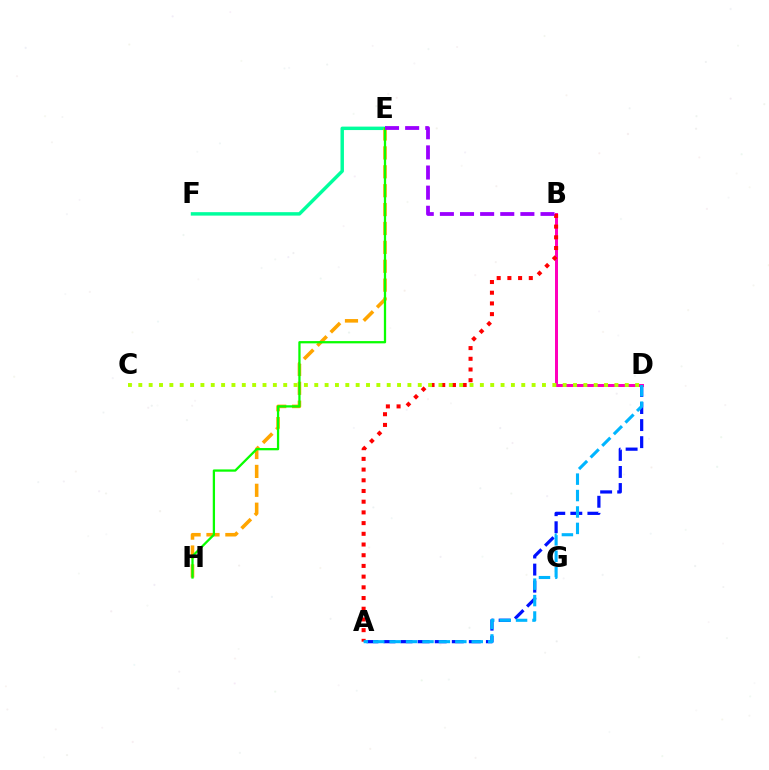{('A', 'D'): [{'color': '#0010ff', 'line_style': 'dashed', 'thickness': 2.32}, {'color': '#00b5ff', 'line_style': 'dashed', 'thickness': 2.23}], ('B', 'D'): [{'color': '#ff00bd', 'line_style': 'solid', 'thickness': 2.16}], ('E', 'F'): [{'color': '#00ff9d', 'line_style': 'solid', 'thickness': 2.48}], ('E', 'H'): [{'color': '#ffa500', 'line_style': 'dashed', 'thickness': 2.57}, {'color': '#08ff00', 'line_style': 'solid', 'thickness': 1.64}], ('A', 'B'): [{'color': '#ff0000', 'line_style': 'dotted', 'thickness': 2.91}], ('B', 'E'): [{'color': '#9b00ff', 'line_style': 'dashed', 'thickness': 2.73}], ('C', 'D'): [{'color': '#b3ff00', 'line_style': 'dotted', 'thickness': 2.81}]}